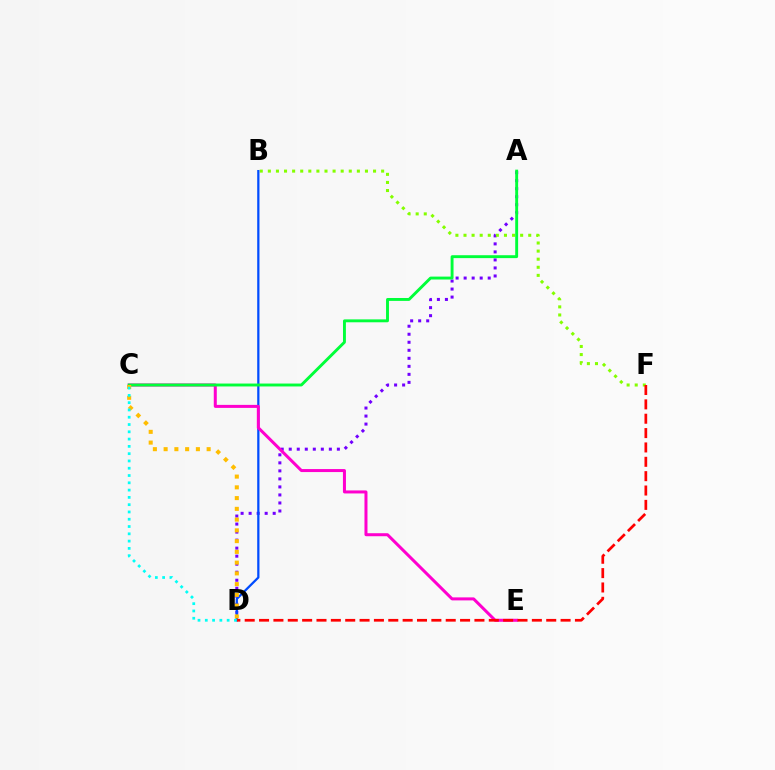{('A', 'D'): [{'color': '#7200ff', 'line_style': 'dotted', 'thickness': 2.18}], ('B', 'F'): [{'color': '#84ff00', 'line_style': 'dotted', 'thickness': 2.2}], ('B', 'D'): [{'color': '#004bff', 'line_style': 'solid', 'thickness': 1.62}], ('C', 'E'): [{'color': '#ff00cf', 'line_style': 'solid', 'thickness': 2.17}], ('D', 'F'): [{'color': '#ff0000', 'line_style': 'dashed', 'thickness': 1.95}], ('A', 'C'): [{'color': '#00ff39', 'line_style': 'solid', 'thickness': 2.09}], ('C', 'D'): [{'color': '#ffbd00', 'line_style': 'dotted', 'thickness': 2.92}, {'color': '#00fff6', 'line_style': 'dotted', 'thickness': 1.98}]}